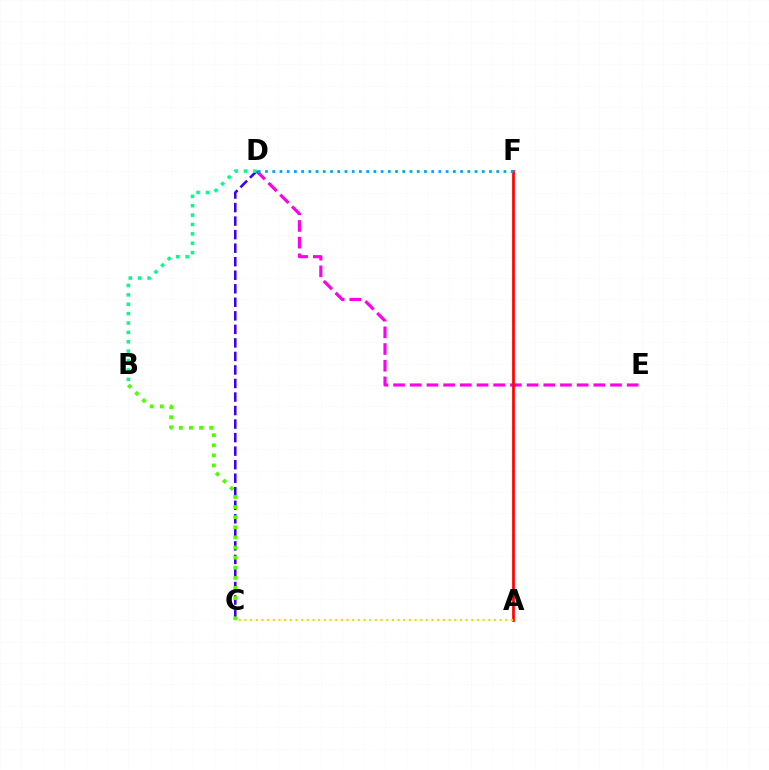{('D', 'E'): [{'color': '#ff00ed', 'line_style': 'dashed', 'thickness': 2.27}], ('A', 'F'): [{'color': '#ff0000', 'line_style': 'solid', 'thickness': 1.95}], ('A', 'C'): [{'color': '#ffd500', 'line_style': 'dotted', 'thickness': 1.54}], ('D', 'F'): [{'color': '#009eff', 'line_style': 'dotted', 'thickness': 1.96}], ('C', 'D'): [{'color': '#3700ff', 'line_style': 'dashed', 'thickness': 1.84}], ('B', 'C'): [{'color': '#4fff00', 'line_style': 'dotted', 'thickness': 2.75}], ('B', 'D'): [{'color': '#00ff86', 'line_style': 'dotted', 'thickness': 2.55}]}